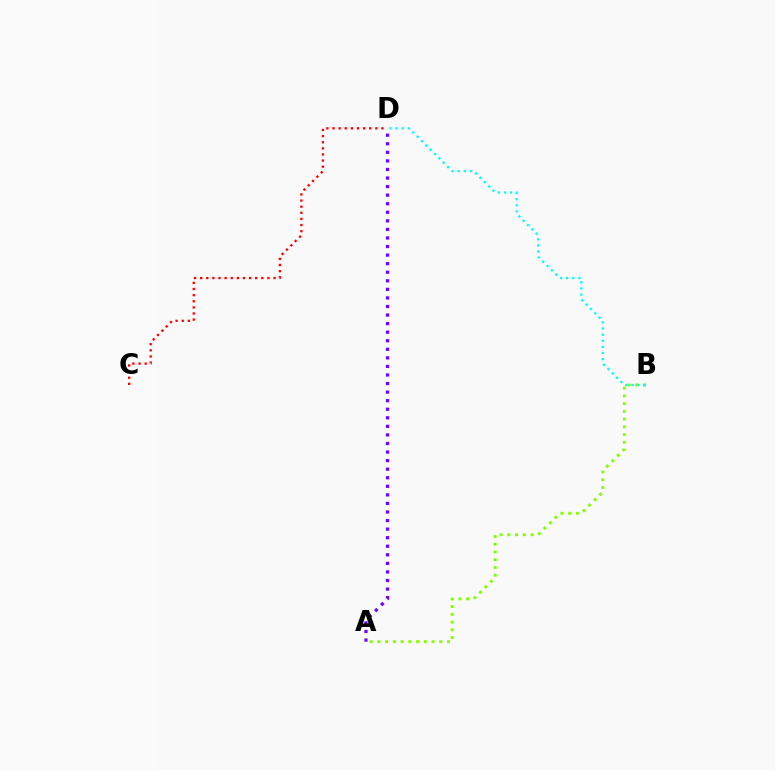{('A', 'B'): [{'color': '#84ff00', 'line_style': 'dotted', 'thickness': 2.1}], ('C', 'D'): [{'color': '#ff0000', 'line_style': 'dotted', 'thickness': 1.66}], ('B', 'D'): [{'color': '#00fff6', 'line_style': 'dotted', 'thickness': 1.67}], ('A', 'D'): [{'color': '#7200ff', 'line_style': 'dotted', 'thickness': 2.33}]}